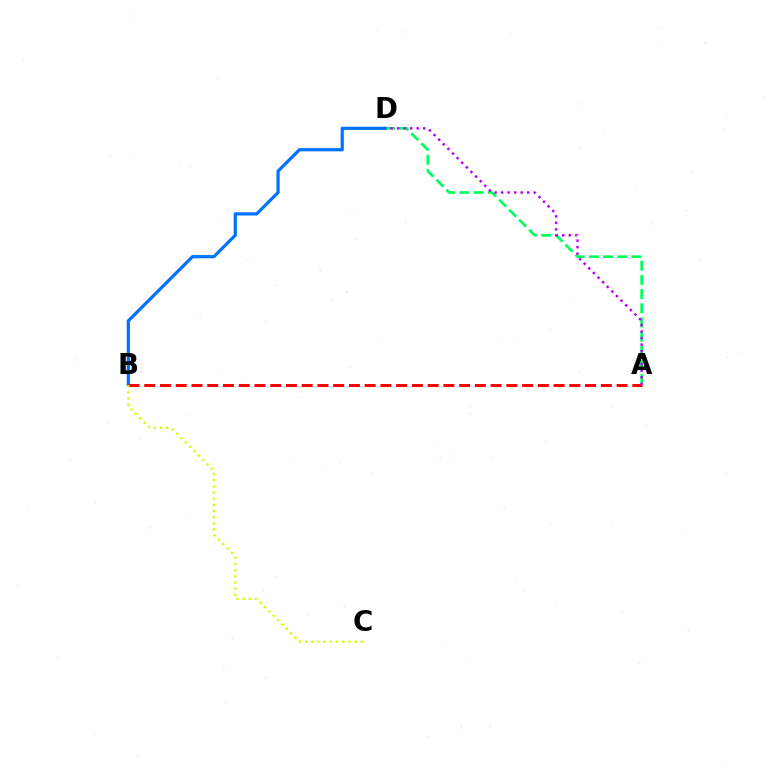{('A', 'D'): [{'color': '#00ff5c', 'line_style': 'dashed', 'thickness': 1.93}, {'color': '#b900ff', 'line_style': 'dotted', 'thickness': 1.77}], ('B', 'D'): [{'color': '#0074ff', 'line_style': 'solid', 'thickness': 2.32}], ('A', 'B'): [{'color': '#ff0000', 'line_style': 'dashed', 'thickness': 2.14}], ('B', 'C'): [{'color': '#d1ff00', 'line_style': 'dotted', 'thickness': 1.68}]}